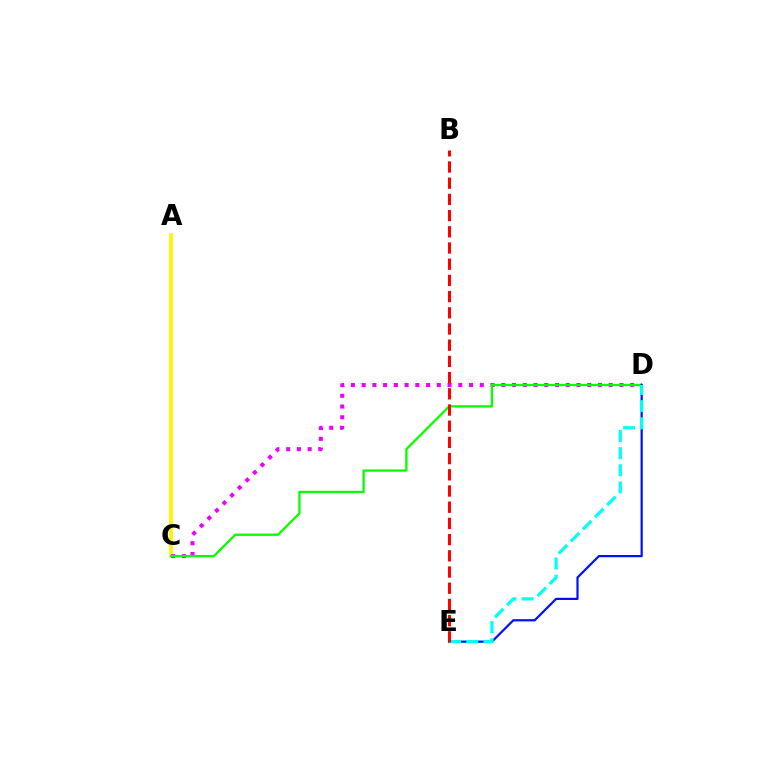{('A', 'C'): [{'color': '#fcf500', 'line_style': 'solid', 'thickness': 2.67}], ('C', 'D'): [{'color': '#ee00ff', 'line_style': 'dotted', 'thickness': 2.92}, {'color': '#08ff00', 'line_style': 'solid', 'thickness': 1.67}], ('D', 'E'): [{'color': '#0010ff', 'line_style': 'solid', 'thickness': 1.59}, {'color': '#00fff6', 'line_style': 'dashed', 'thickness': 2.33}], ('B', 'E'): [{'color': '#ff0000', 'line_style': 'dashed', 'thickness': 2.2}]}